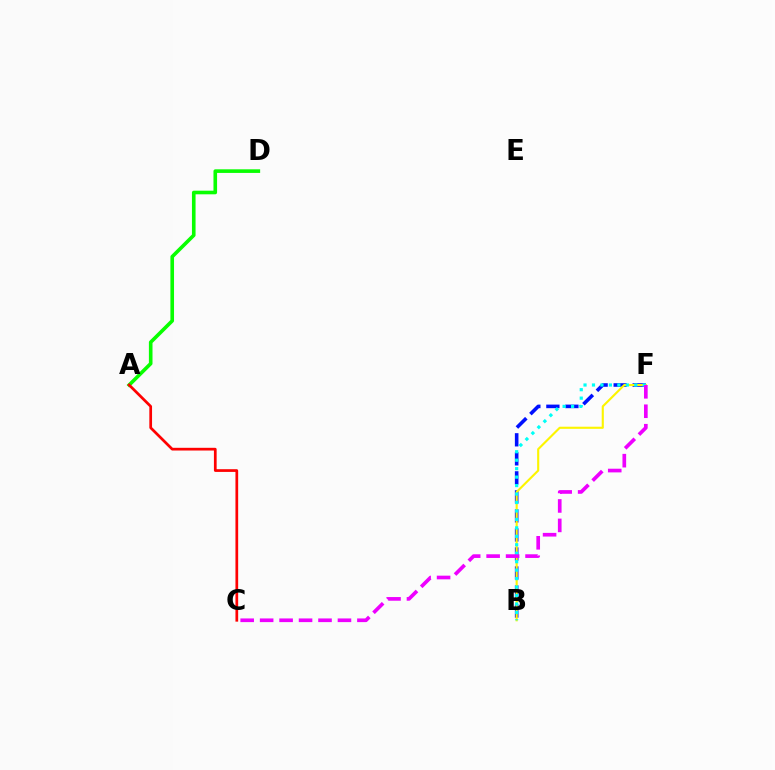{('B', 'F'): [{'color': '#0010ff', 'line_style': 'dashed', 'thickness': 2.58}, {'color': '#fcf500', 'line_style': 'solid', 'thickness': 1.53}, {'color': '#00fff6', 'line_style': 'dotted', 'thickness': 2.3}], ('A', 'D'): [{'color': '#08ff00', 'line_style': 'solid', 'thickness': 2.6}], ('A', 'C'): [{'color': '#ff0000', 'line_style': 'solid', 'thickness': 1.95}], ('C', 'F'): [{'color': '#ee00ff', 'line_style': 'dashed', 'thickness': 2.64}]}